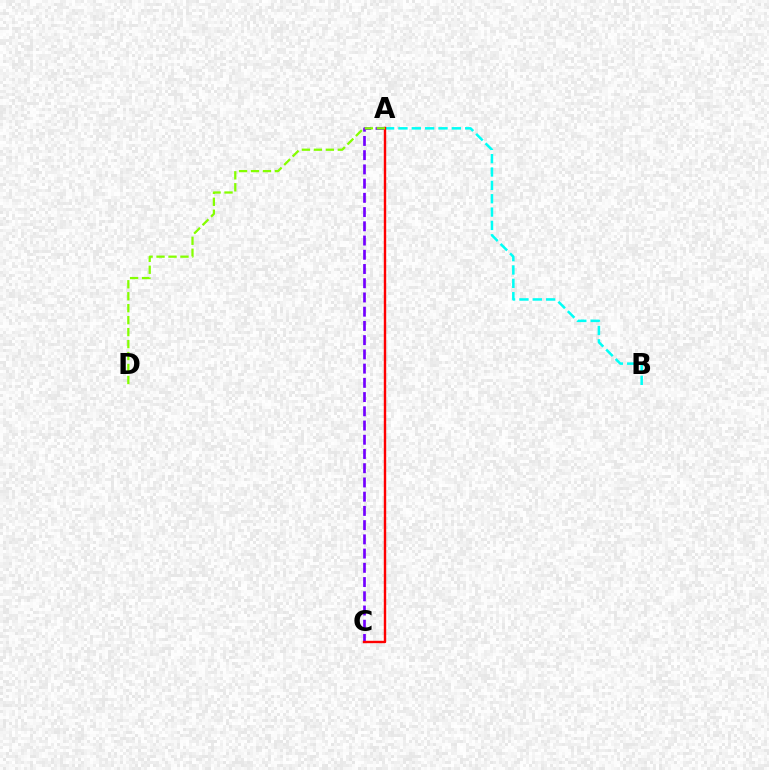{('A', 'C'): [{'color': '#7200ff', 'line_style': 'dashed', 'thickness': 1.93}, {'color': '#ff0000', 'line_style': 'solid', 'thickness': 1.73}], ('A', 'B'): [{'color': '#00fff6', 'line_style': 'dashed', 'thickness': 1.81}], ('A', 'D'): [{'color': '#84ff00', 'line_style': 'dashed', 'thickness': 1.63}]}